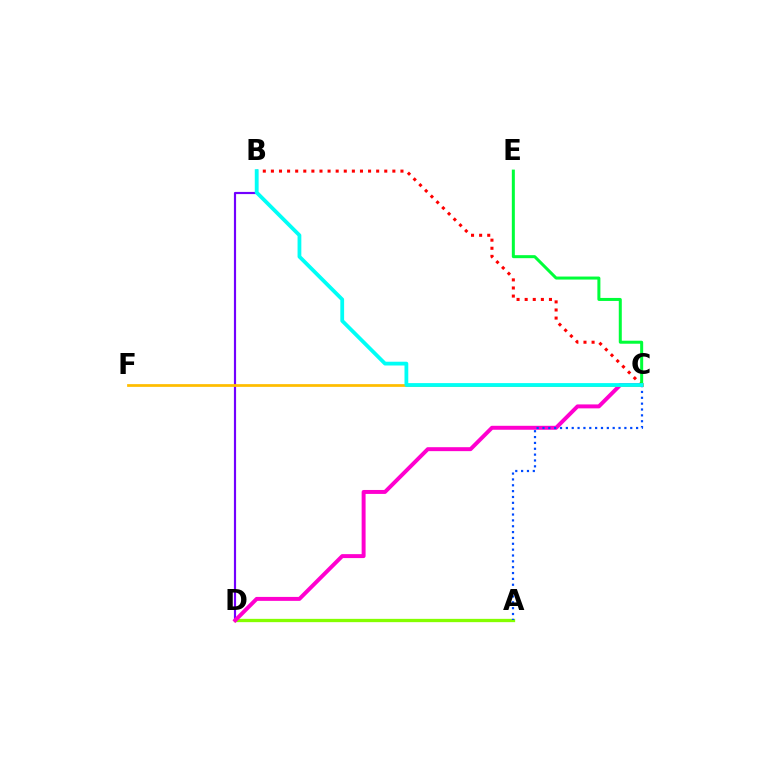{('B', 'D'): [{'color': '#7200ff', 'line_style': 'solid', 'thickness': 1.56}], ('A', 'D'): [{'color': '#84ff00', 'line_style': 'solid', 'thickness': 2.38}], ('C', 'D'): [{'color': '#ff00cf', 'line_style': 'solid', 'thickness': 2.84}], ('C', 'F'): [{'color': '#ffbd00', 'line_style': 'solid', 'thickness': 1.97}], ('A', 'C'): [{'color': '#004bff', 'line_style': 'dotted', 'thickness': 1.59}], ('B', 'C'): [{'color': '#ff0000', 'line_style': 'dotted', 'thickness': 2.2}, {'color': '#00fff6', 'line_style': 'solid', 'thickness': 2.72}], ('C', 'E'): [{'color': '#00ff39', 'line_style': 'solid', 'thickness': 2.17}]}